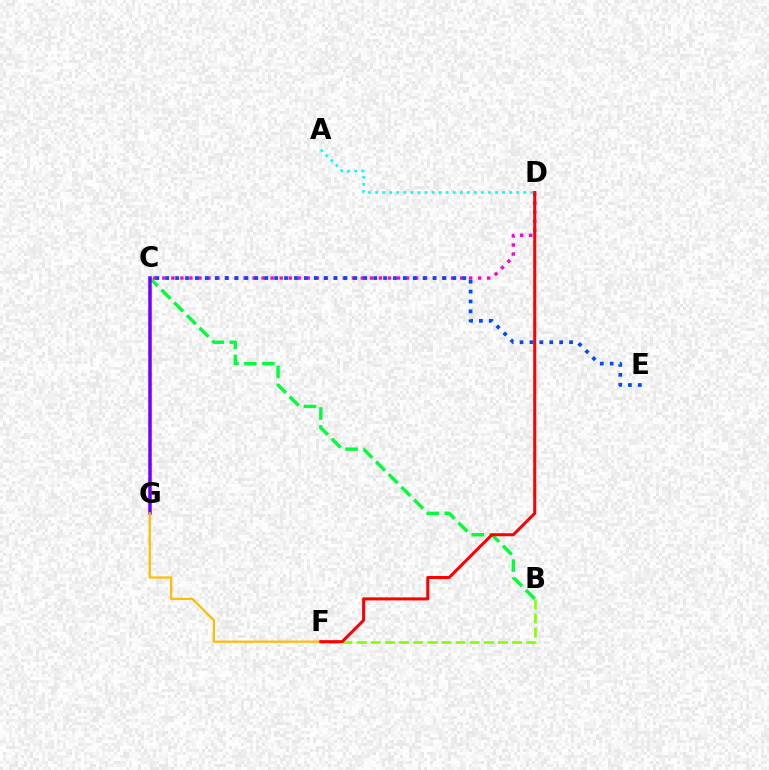{('A', 'D'): [{'color': '#00fff6', 'line_style': 'dotted', 'thickness': 1.92}], ('B', 'C'): [{'color': '#00ff39', 'line_style': 'dashed', 'thickness': 2.44}], ('C', 'G'): [{'color': '#7200ff', 'line_style': 'solid', 'thickness': 2.52}], ('C', 'D'): [{'color': '#ff00cf', 'line_style': 'dotted', 'thickness': 2.45}], ('B', 'F'): [{'color': '#84ff00', 'line_style': 'dashed', 'thickness': 1.92}], ('F', 'G'): [{'color': '#ffbd00', 'line_style': 'solid', 'thickness': 1.58}], ('C', 'E'): [{'color': '#004bff', 'line_style': 'dotted', 'thickness': 2.69}], ('D', 'F'): [{'color': '#ff0000', 'line_style': 'solid', 'thickness': 2.18}]}